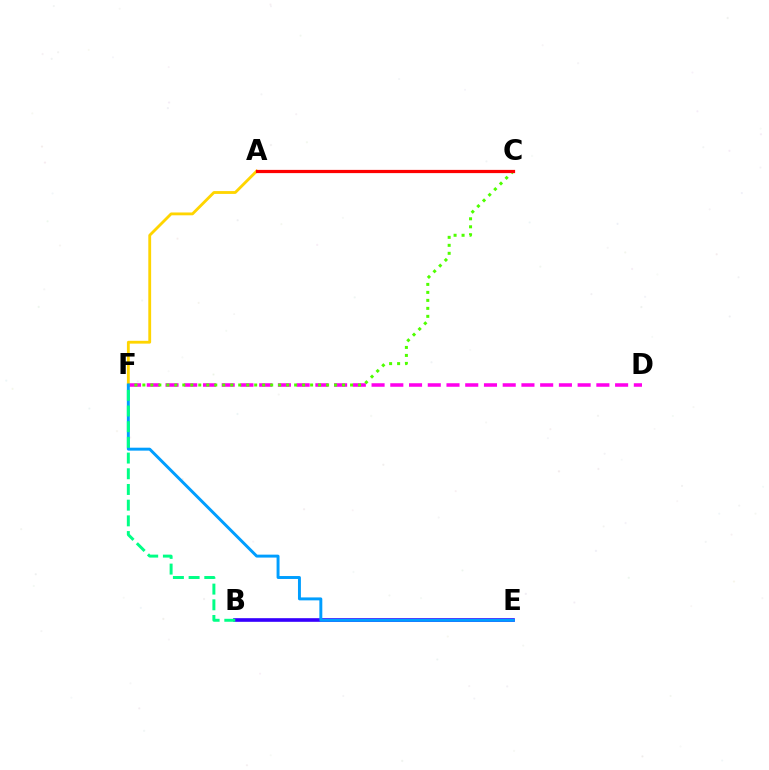{('D', 'F'): [{'color': '#ff00ed', 'line_style': 'dashed', 'thickness': 2.54}], ('A', 'F'): [{'color': '#ffd500', 'line_style': 'solid', 'thickness': 2.04}], ('B', 'E'): [{'color': '#3700ff', 'line_style': 'solid', 'thickness': 2.62}], ('C', 'F'): [{'color': '#4fff00', 'line_style': 'dotted', 'thickness': 2.17}], ('E', 'F'): [{'color': '#009eff', 'line_style': 'solid', 'thickness': 2.12}], ('A', 'C'): [{'color': '#ff0000', 'line_style': 'solid', 'thickness': 2.32}], ('B', 'F'): [{'color': '#00ff86', 'line_style': 'dashed', 'thickness': 2.13}]}